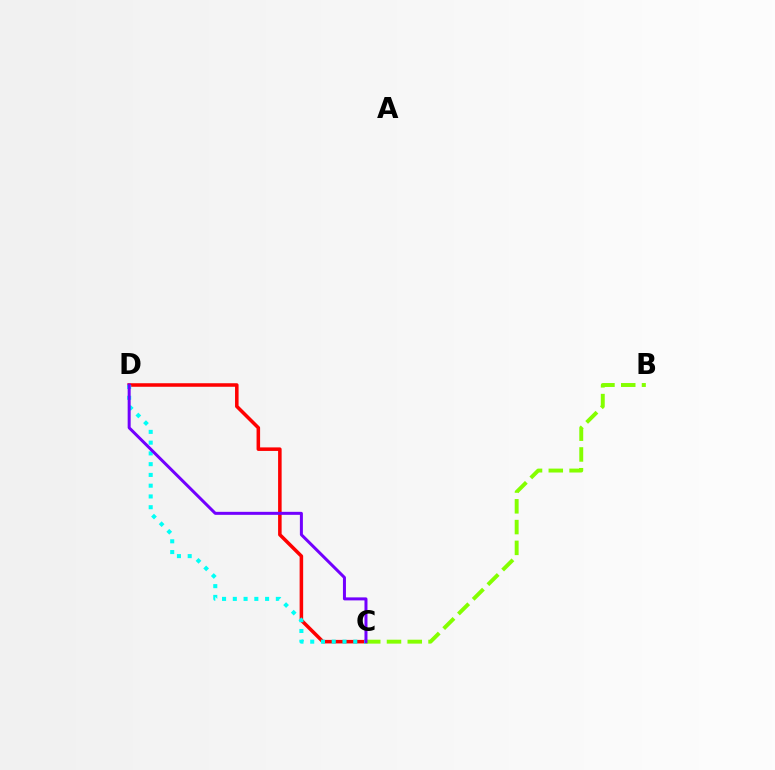{('C', 'D'): [{'color': '#ff0000', 'line_style': 'solid', 'thickness': 2.54}, {'color': '#00fff6', 'line_style': 'dotted', 'thickness': 2.92}, {'color': '#7200ff', 'line_style': 'solid', 'thickness': 2.16}], ('B', 'C'): [{'color': '#84ff00', 'line_style': 'dashed', 'thickness': 2.82}]}